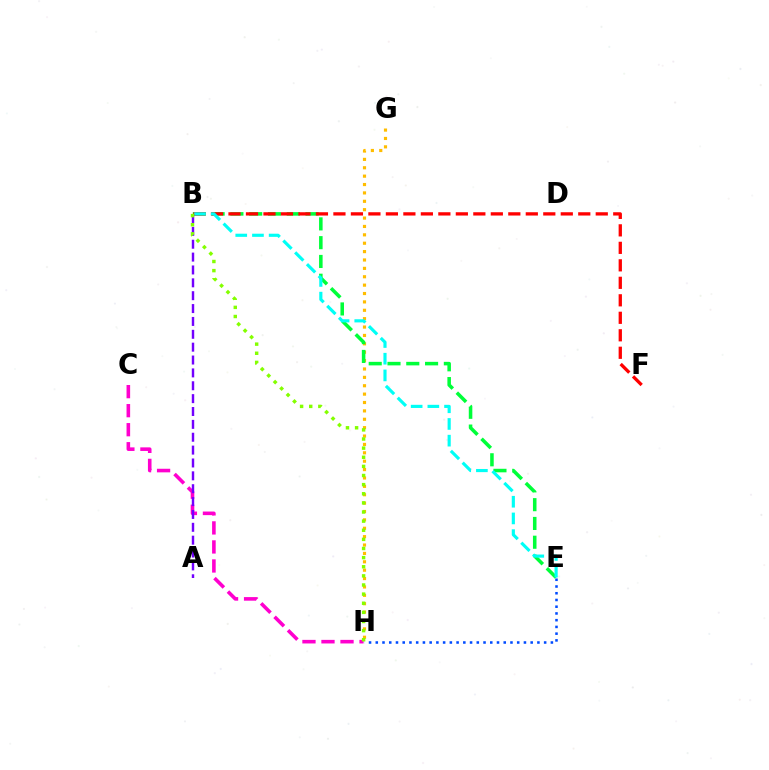{('C', 'H'): [{'color': '#ff00cf', 'line_style': 'dashed', 'thickness': 2.58}], ('G', 'H'): [{'color': '#ffbd00', 'line_style': 'dotted', 'thickness': 2.28}], ('B', 'E'): [{'color': '#00ff39', 'line_style': 'dashed', 'thickness': 2.55}, {'color': '#00fff6', 'line_style': 'dashed', 'thickness': 2.27}], ('B', 'F'): [{'color': '#ff0000', 'line_style': 'dashed', 'thickness': 2.38}], ('A', 'B'): [{'color': '#7200ff', 'line_style': 'dashed', 'thickness': 1.75}], ('E', 'H'): [{'color': '#004bff', 'line_style': 'dotted', 'thickness': 1.83}], ('B', 'H'): [{'color': '#84ff00', 'line_style': 'dotted', 'thickness': 2.48}]}